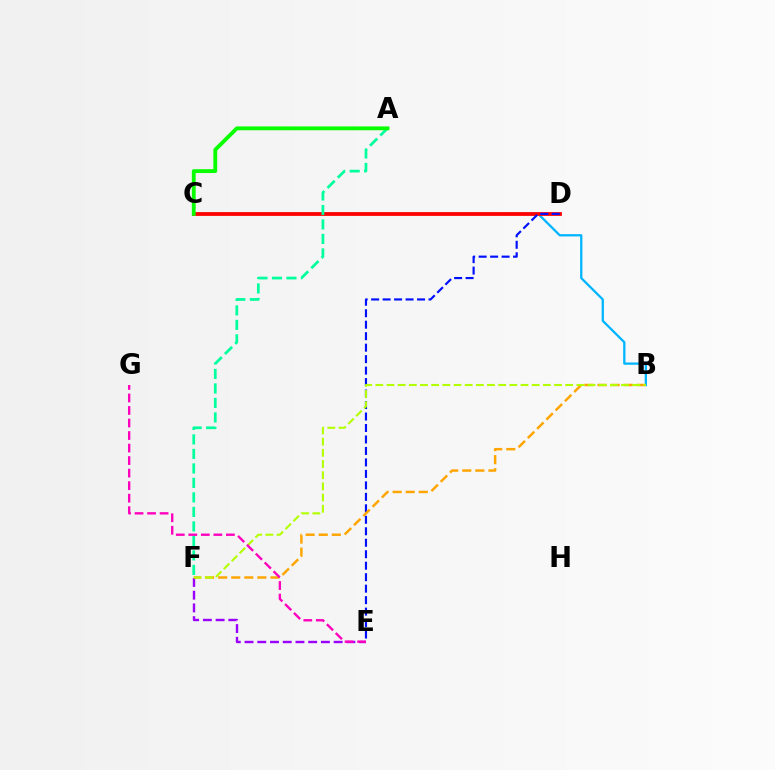{('B', 'C'): [{'color': '#00b5ff', 'line_style': 'solid', 'thickness': 1.64}], ('E', 'F'): [{'color': '#9b00ff', 'line_style': 'dashed', 'thickness': 1.73}], ('C', 'D'): [{'color': '#ff0000', 'line_style': 'solid', 'thickness': 2.71}], ('D', 'E'): [{'color': '#0010ff', 'line_style': 'dashed', 'thickness': 1.56}], ('B', 'F'): [{'color': '#ffa500', 'line_style': 'dashed', 'thickness': 1.78}, {'color': '#b3ff00', 'line_style': 'dashed', 'thickness': 1.52}], ('A', 'F'): [{'color': '#00ff9d', 'line_style': 'dashed', 'thickness': 1.97}], ('E', 'G'): [{'color': '#ff00bd', 'line_style': 'dashed', 'thickness': 1.7}], ('A', 'C'): [{'color': '#08ff00', 'line_style': 'solid', 'thickness': 2.76}]}